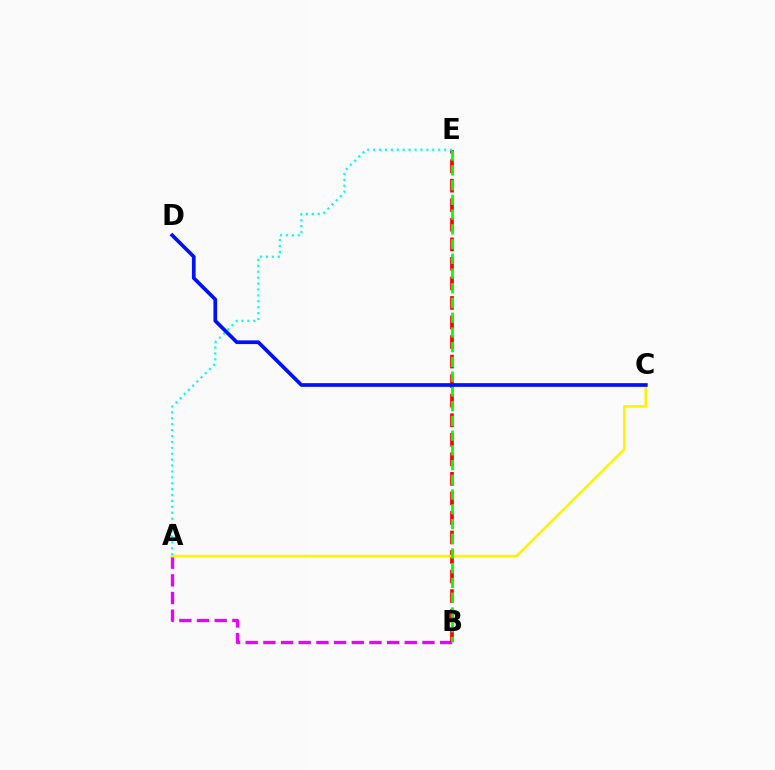{('A', 'B'): [{'color': '#ee00ff', 'line_style': 'dashed', 'thickness': 2.4}], ('B', 'E'): [{'color': '#ff0000', 'line_style': 'dashed', 'thickness': 2.65}, {'color': '#08ff00', 'line_style': 'dashed', 'thickness': 2.0}], ('A', 'C'): [{'color': '#fcf500', 'line_style': 'solid', 'thickness': 1.9}], ('A', 'E'): [{'color': '#00fff6', 'line_style': 'dotted', 'thickness': 1.61}], ('C', 'D'): [{'color': '#0010ff', 'line_style': 'solid', 'thickness': 2.66}]}